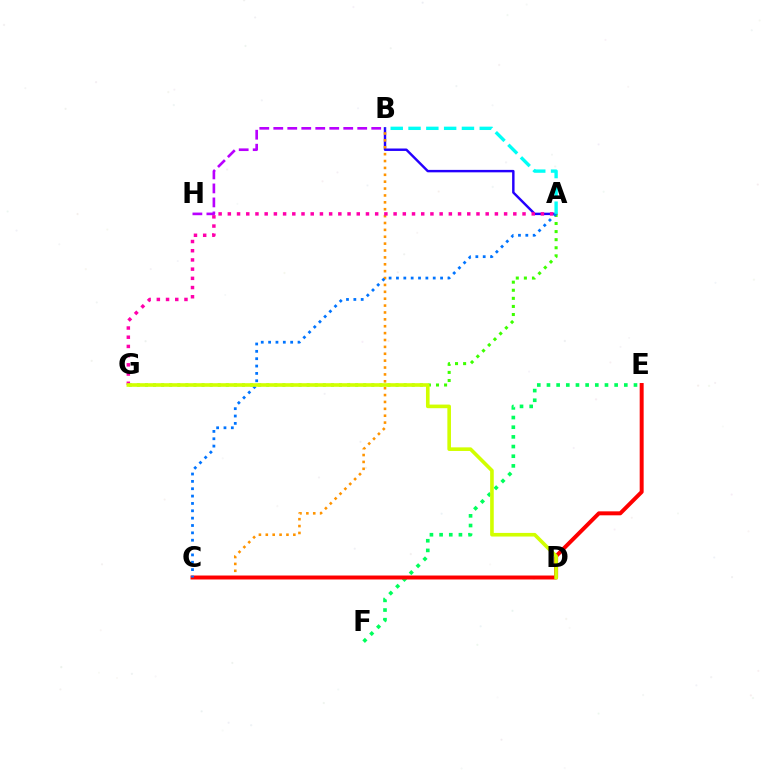{('A', 'B'): [{'color': '#2500ff', 'line_style': 'solid', 'thickness': 1.76}, {'color': '#00fff6', 'line_style': 'dashed', 'thickness': 2.42}], ('B', 'C'): [{'color': '#ff9400', 'line_style': 'dotted', 'thickness': 1.87}], ('B', 'H'): [{'color': '#b900ff', 'line_style': 'dashed', 'thickness': 1.9}], ('E', 'F'): [{'color': '#00ff5c', 'line_style': 'dotted', 'thickness': 2.63}], ('A', 'G'): [{'color': '#ff00ac', 'line_style': 'dotted', 'thickness': 2.5}, {'color': '#3dff00', 'line_style': 'dotted', 'thickness': 2.2}], ('C', 'E'): [{'color': '#ff0000', 'line_style': 'solid', 'thickness': 2.85}], ('A', 'C'): [{'color': '#0074ff', 'line_style': 'dotted', 'thickness': 2.0}], ('D', 'G'): [{'color': '#d1ff00', 'line_style': 'solid', 'thickness': 2.6}]}